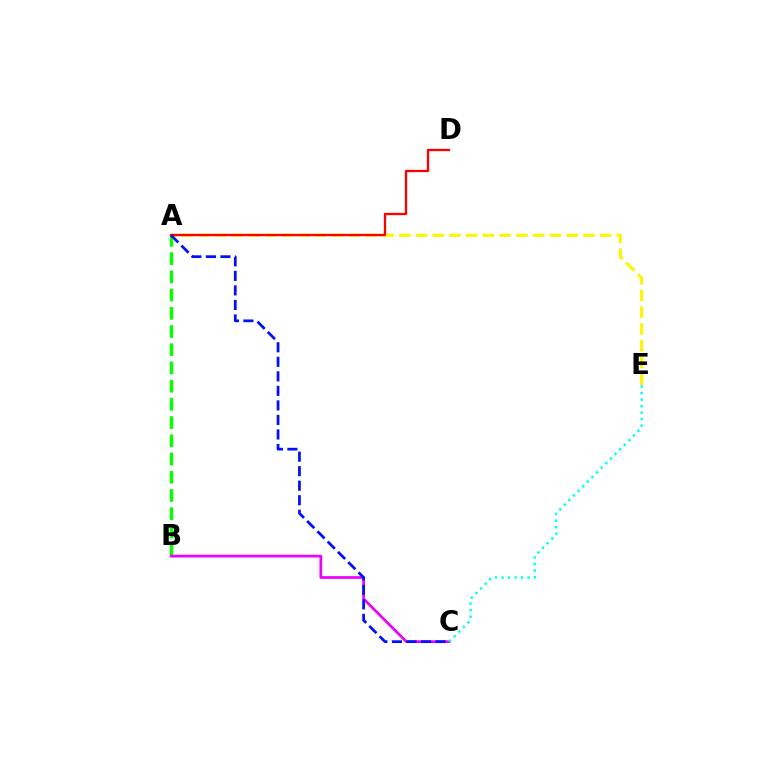{('A', 'E'): [{'color': '#fcf500', 'line_style': 'dashed', 'thickness': 2.27}], ('A', 'B'): [{'color': '#08ff00', 'line_style': 'dashed', 'thickness': 2.48}], ('B', 'C'): [{'color': '#ee00ff', 'line_style': 'solid', 'thickness': 1.96}], ('A', 'D'): [{'color': '#ff0000', 'line_style': 'solid', 'thickness': 1.67}], ('C', 'E'): [{'color': '#00fff6', 'line_style': 'dotted', 'thickness': 1.77}], ('A', 'C'): [{'color': '#0010ff', 'line_style': 'dashed', 'thickness': 1.97}]}